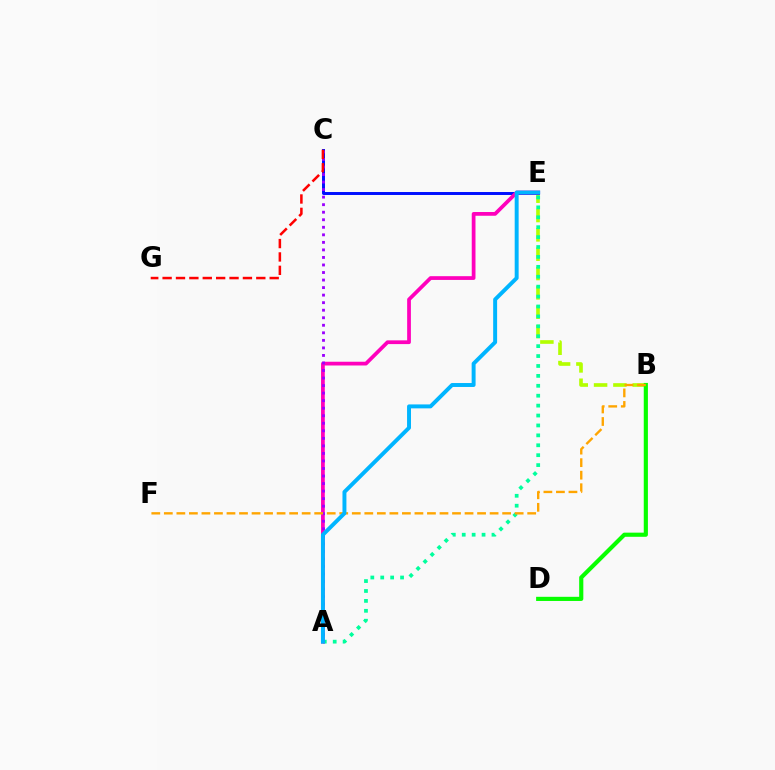{('B', 'E'): [{'color': '#b3ff00', 'line_style': 'dashed', 'thickness': 2.63}], ('A', 'E'): [{'color': '#00ff9d', 'line_style': 'dotted', 'thickness': 2.69}, {'color': '#ff00bd', 'line_style': 'solid', 'thickness': 2.7}, {'color': '#00b5ff', 'line_style': 'solid', 'thickness': 2.84}], ('C', 'E'): [{'color': '#0010ff', 'line_style': 'solid', 'thickness': 2.13}], ('A', 'C'): [{'color': '#9b00ff', 'line_style': 'dotted', 'thickness': 2.05}], ('B', 'D'): [{'color': '#08ff00', 'line_style': 'solid', 'thickness': 2.99}], ('C', 'G'): [{'color': '#ff0000', 'line_style': 'dashed', 'thickness': 1.82}], ('B', 'F'): [{'color': '#ffa500', 'line_style': 'dashed', 'thickness': 1.7}]}